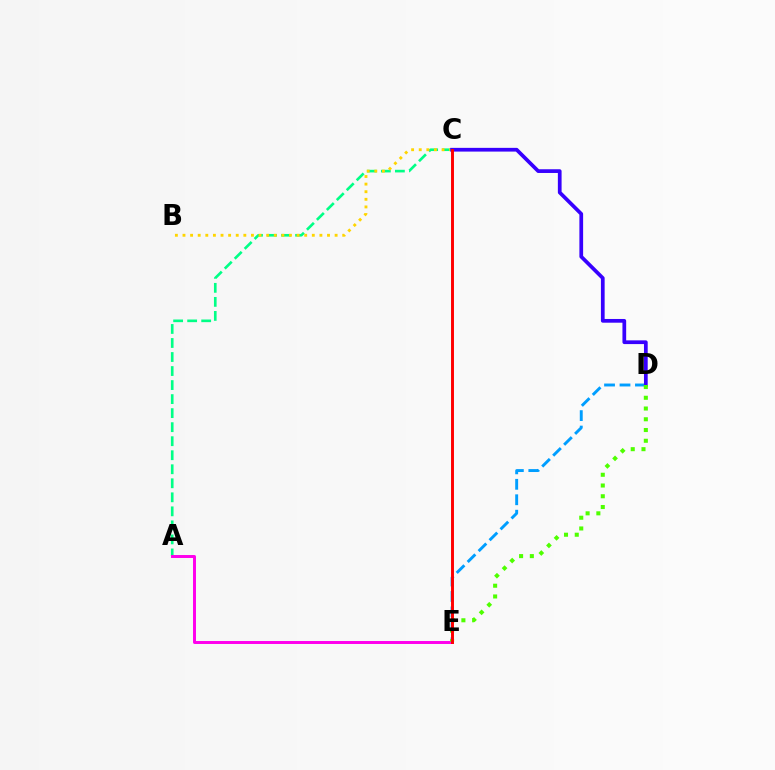{('A', 'C'): [{'color': '#00ff86', 'line_style': 'dashed', 'thickness': 1.91}], ('A', 'E'): [{'color': '#ff00ed', 'line_style': 'solid', 'thickness': 2.13}], ('B', 'C'): [{'color': '#ffd500', 'line_style': 'dotted', 'thickness': 2.07}], ('D', 'E'): [{'color': '#009eff', 'line_style': 'dashed', 'thickness': 2.1}, {'color': '#4fff00', 'line_style': 'dotted', 'thickness': 2.92}], ('C', 'D'): [{'color': '#3700ff', 'line_style': 'solid', 'thickness': 2.68}], ('C', 'E'): [{'color': '#ff0000', 'line_style': 'solid', 'thickness': 2.11}]}